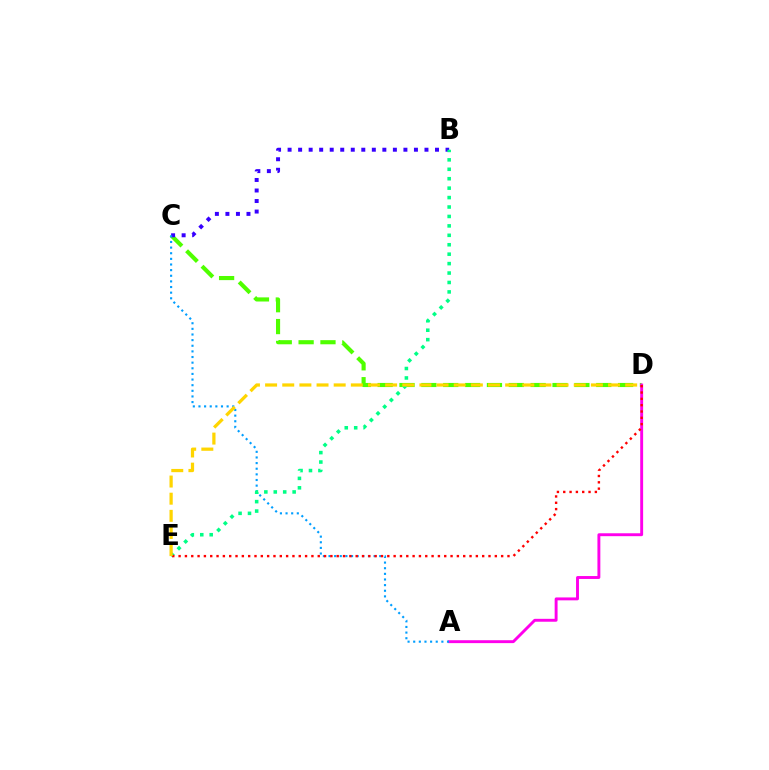{('C', 'D'): [{'color': '#4fff00', 'line_style': 'dashed', 'thickness': 2.97}], ('B', 'C'): [{'color': '#3700ff', 'line_style': 'dotted', 'thickness': 2.86}], ('A', 'D'): [{'color': '#ff00ed', 'line_style': 'solid', 'thickness': 2.09}], ('A', 'C'): [{'color': '#009eff', 'line_style': 'dotted', 'thickness': 1.53}], ('B', 'E'): [{'color': '#00ff86', 'line_style': 'dotted', 'thickness': 2.56}], ('D', 'E'): [{'color': '#ff0000', 'line_style': 'dotted', 'thickness': 1.72}, {'color': '#ffd500', 'line_style': 'dashed', 'thickness': 2.33}]}